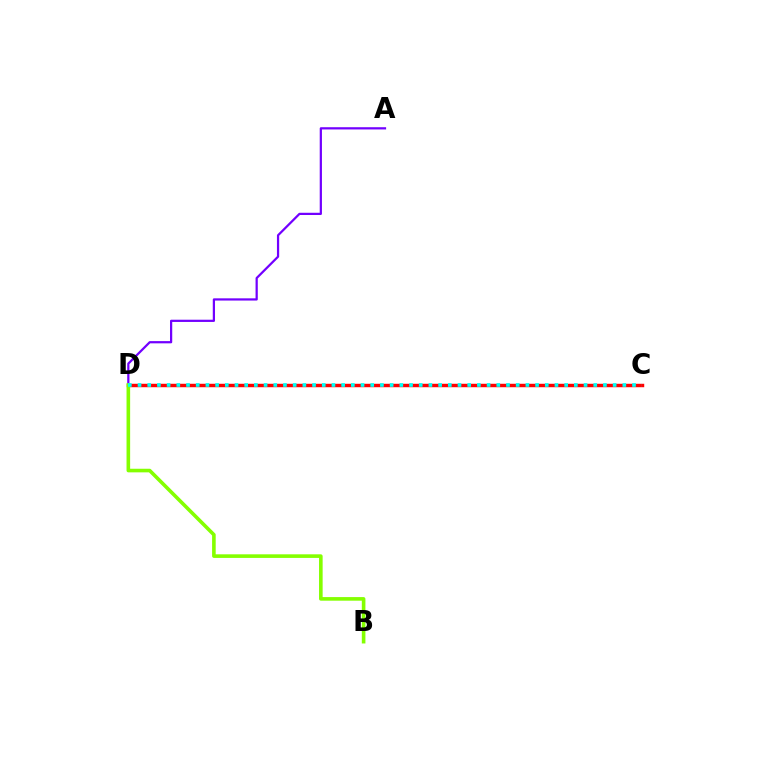{('A', 'D'): [{'color': '#7200ff', 'line_style': 'solid', 'thickness': 1.61}], ('C', 'D'): [{'color': '#ff0000', 'line_style': 'solid', 'thickness': 2.48}, {'color': '#00fff6', 'line_style': 'dotted', 'thickness': 2.63}], ('B', 'D'): [{'color': '#84ff00', 'line_style': 'solid', 'thickness': 2.59}]}